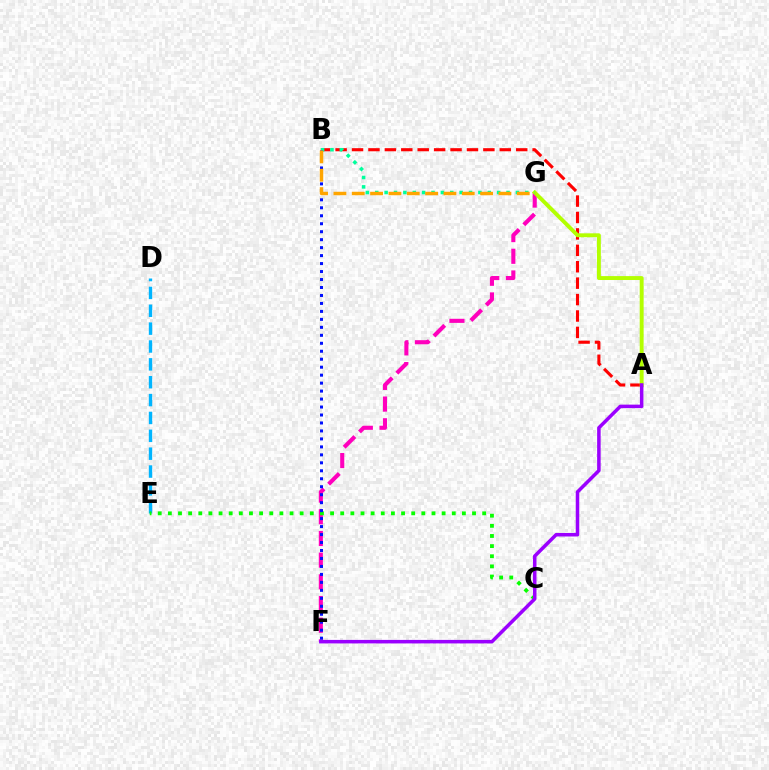{('A', 'B'): [{'color': '#ff0000', 'line_style': 'dashed', 'thickness': 2.23}], ('F', 'G'): [{'color': '#ff00bd', 'line_style': 'dashed', 'thickness': 2.95}], ('D', 'E'): [{'color': '#00b5ff', 'line_style': 'dashed', 'thickness': 2.43}], ('C', 'E'): [{'color': '#08ff00', 'line_style': 'dotted', 'thickness': 2.75}], ('A', 'G'): [{'color': '#b3ff00', 'line_style': 'solid', 'thickness': 2.82}], ('B', 'G'): [{'color': '#00ff9d', 'line_style': 'dotted', 'thickness': 2.55}, {'color': '#ffa500', 'line_style': 'dashed', 'thickness': 2.49}], ('A', 'F'): [{'color': '#9b00ff', 'line_style': 'solid', 'thickness': 2.53}], ('B', 'F'): [{'color': '#0010ff', 'line_style': 'dotted', 'thickness': 2.17}]}